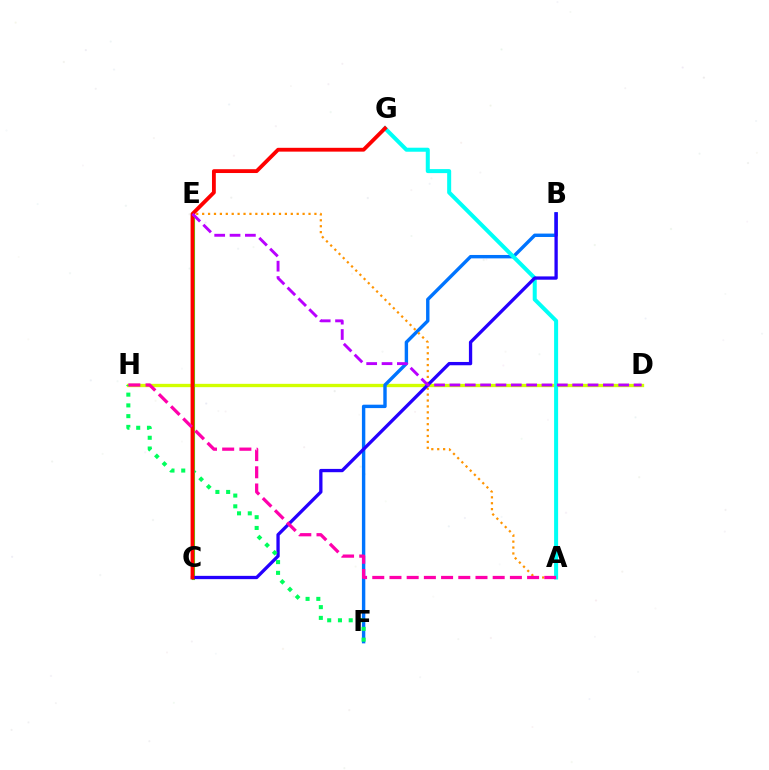{('D', 'H'): [{'color': '#d1ff00', 'line_style': 'solid', 'thickness': 2.4}], ('B', 'F'): [{'color': '#0074ff', 'line_style': 'solid', 'thickness': 2.45}], ('A', 'E'): [{'color': '#ff9400', 'line_style': 'dotted', 'thickness': 1.61}], ('C', 'E'): [{'color': '#3dff00', 'line_style': 'solid', 'thickness': 2.24}], ('A', 'G'): [{'color': '#00fff6', 'line_style': 'solid', 'thickness': 2.89}], ('B', 'C'): [{'color': '#2500ff', 'line_style': 'solid', 'thickness': 2.38}], ('F', 'H'): [{'color': '#00ff5c', 'line_style': 'dotted', 'thickness': 2.92}], ('C', 'G'): [{'color': '#ff0000', 'line_style': 'solid', 'thickness': 2.75}], ('A', 'H'): [{'color': '#ff00ac', 'line_style': 'dashed', 'thickness': 2.34}], ('D', 'E'): [{'color': '#b900ff', 'line_style': 'dashed', 'thickness': 2.08}]}